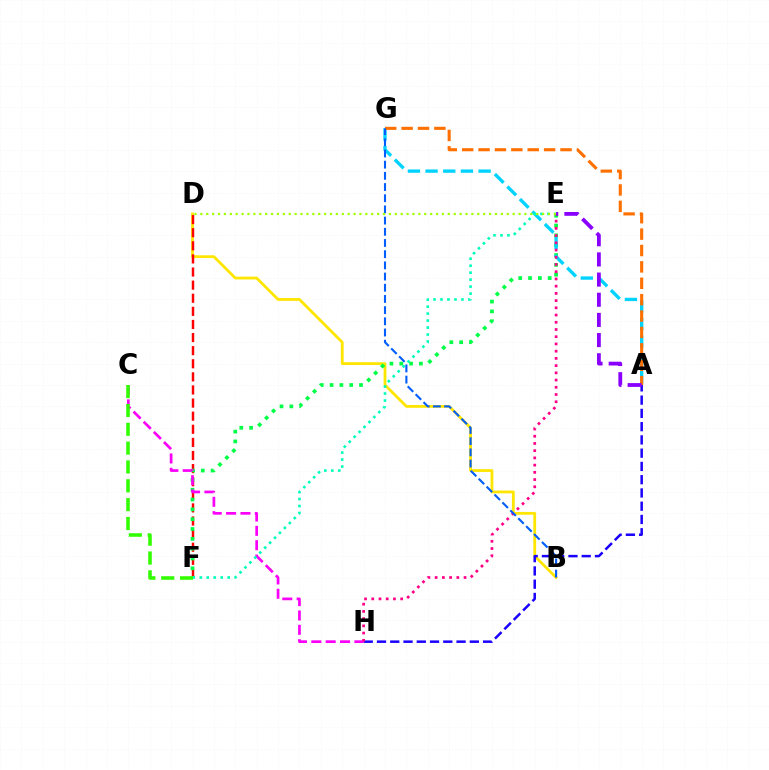{('B', 'D'): [{'color': '#ffe600', 'line_style': 'solid', 'thickness': 2.01}], ('D', 'F'): [{'color': '#ff0000', 'line_style': 'dashed', 'thickness': 1.78}], ('E', 'F'): [{'color': '#00ff45', 'line_style': 'dotted', 'thickness': 2.67}, {'color': '#00ffbb', 'line_style': 'dotted', 'thickness': 1.9}], ('A', 'G'): [{'color': '#00d3ff', 'line_style': 'dashed', 'thickness': 2.4}, {'color': '#ff7000', 'line_style': 'dashed', 'thickness': 2.23}], ('A', 'H'): [{'color': '#1900ff', 'line_style': 'dashed', 'thickness': 1.8}], ('C', 'H'): [{'color': '#fa00f9', 'line_style': 'dashed', 'thickness': 1.95}], ('E', 'H'): [{'color': '#ff0088', 'line_style': 'dotted', 'thickness': 1.96}], ('A', 'E'): [{'color': '#8a00ff', 'line_style': 'dashed', 'thickness': 2.74}], ('B', 'G'): [{'color': '#005dff', 'line_style': 'dashed', 'thickness': 1.52}], ('D', 'E'): [{'color': '#a2ff00', 'line_style': 'dotted', 'thickness': 1.6}], ('C', 'F'): [{'color': '#31ff00', 'line_style': 'dashed', 'thickness': 2.56}]}